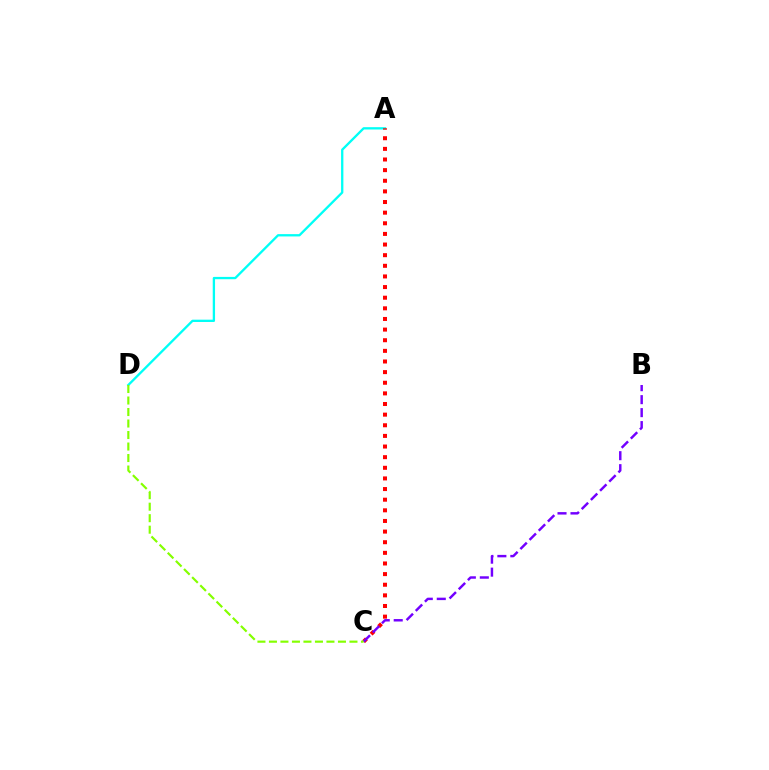{('A', 'D'): [{'color': '#00fff6', 'line_style': 'solid', 'thickness': 1.67}], ('A', 'C'): [{'color': '#ff0000', 'line_style': 'dotted', 'thickness': 2.89}], ('B', 'C'): [{'color': '#7200ff', 'line_style': 'dashed', 'thickness': 1.76}], ('C', 'D'): [{'color': '#84ff00', 'line_style': 'dashed', 'thickness': 1.56}]}